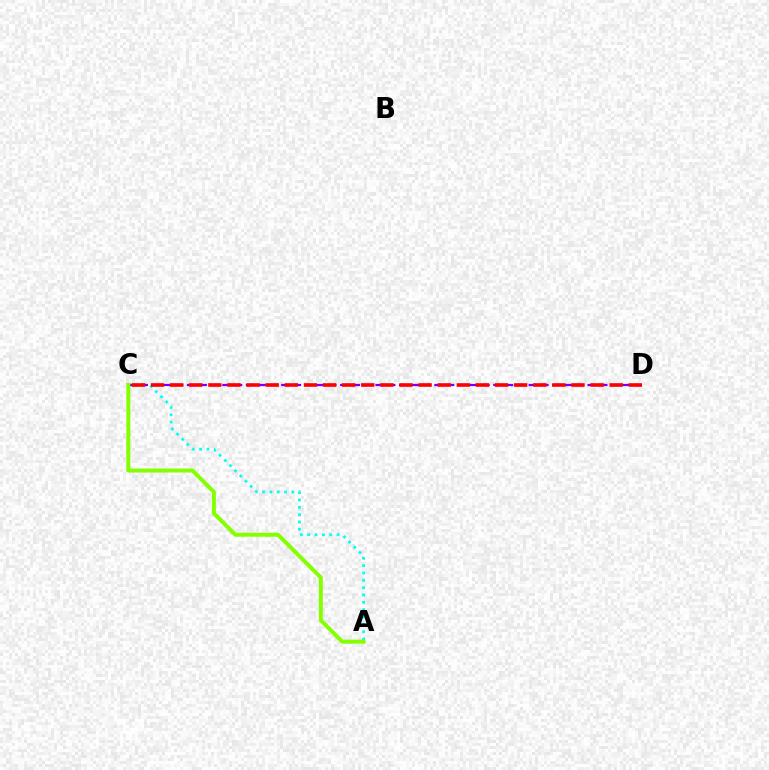{('A', 'C'): [{'color': '#00fff6', 'line_style': 'dotted', 'thickness': 1.99}, {'color': '#84ff00', 'line_style': 'solid', 'thickness': 2.85}], ('C', 'D'): [{'color': '#7200ff', 'line_style': 'dashed', 'thickness': 1.6}, {'color': '#ff0000', 'line_style': 'dashed', 'thickness': 2.6}]}